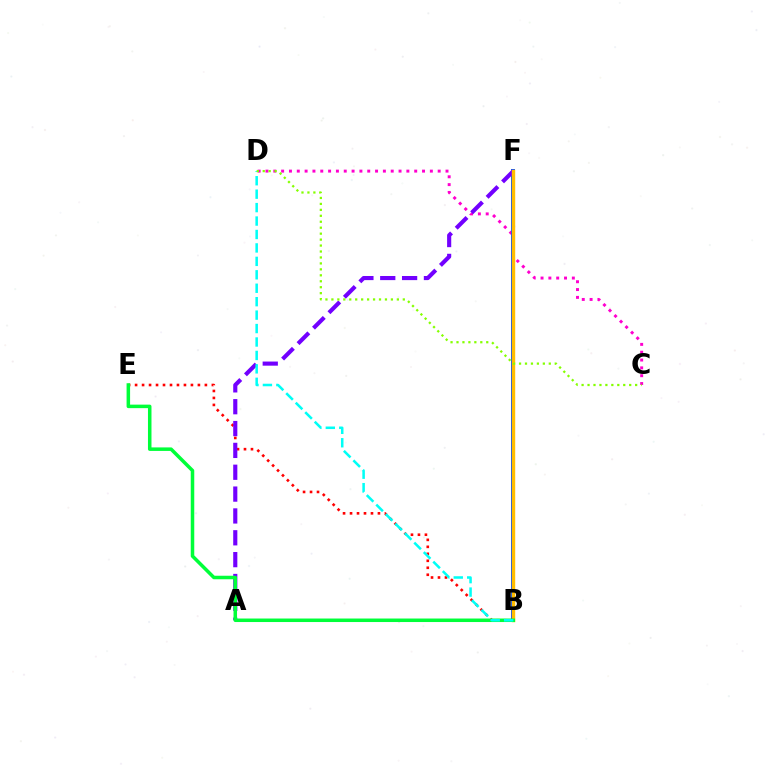{('C', 'D'): [{'color': '#ff00cf', 'line_style': 'dotted', 'thickness': 2.13}, {'color': '#84ff00', 'line_style': 'dotted', 'thickness': 1.62}], ('B', 'F'): [{'color': '#004bff', 'line_style': 'solid', 'thickness': 2.83}, {'color': '#ffbd00', 'line_style': 'solid', 'thickness': 2.45}], ('B', 'E'): [{'color': '#ff0000', 'line_style': 'dotted', 'thickness': 1.9}, {'color': '#00ff39', 'line_style': 'solid', 'thickness': 2.53}], ('A', 'F'): [{'color': '#7200ff', 'line_style': 'dashed', 'thickness': 2.97}], ('B', 'D'): [{'color': '#00fff6', 'line_style': 'dashed', 'thickness': 1.83}]}